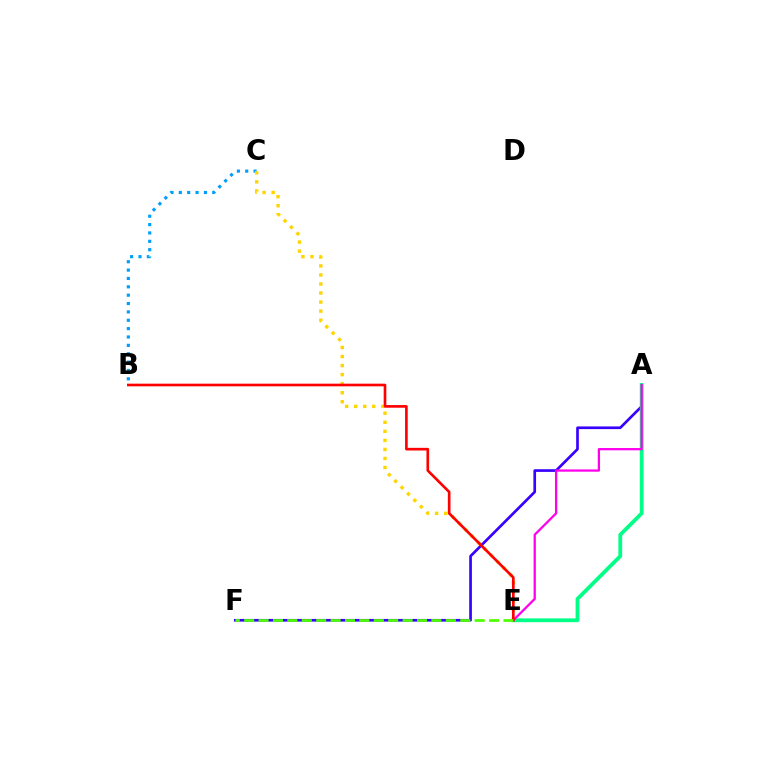{('A', 'F'): [{'color': '#3700ff', 'line_style': 'solid', 'thickness': 1.93}], ('A', 'E'): [{'color': '#00ff86', 'line_style': 'solid', 'thickness': 2.74}, {'color': '#ff00ed', 'line_style': 'solid', 'thickness': 1.63}], ('B', 'C'): [{'color': '#009eff', 'line_style': 'dotted', 'thickness': 2.27}], ('C', 'E'): [{'color': '#ffd500', 'line_style': 'dotted', 'thickness': 2.46}], ('B', 'E'): [{'color': '#ff0000', 'line_style': 'solid', 'thickness': 1.91}], ('E', 'F'): [{'color': '#4fff00', 'line_style': 'dashed', 'thickness': 1.96}]}